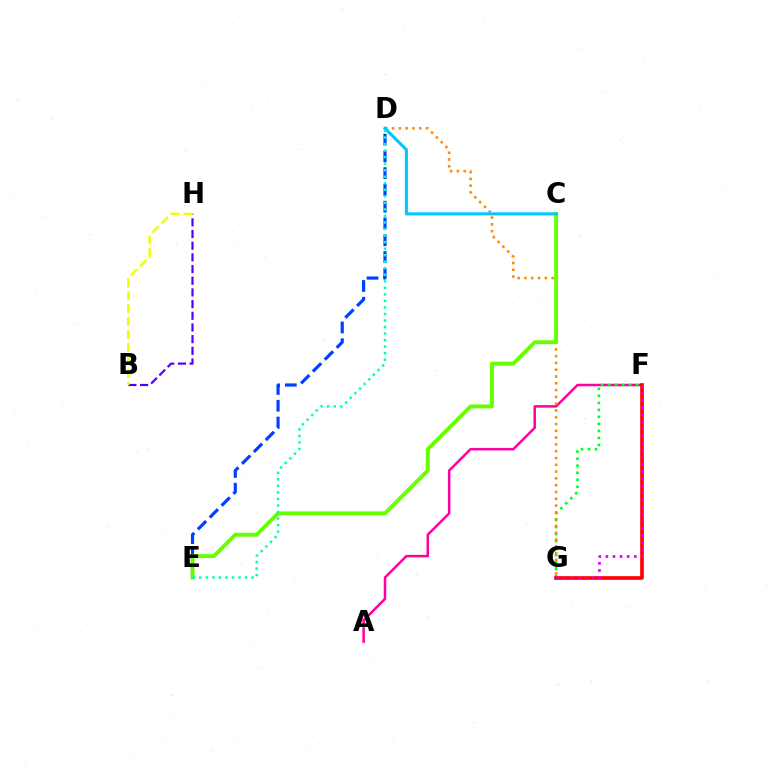{('A', 'F'): [{'color': '#ff00a0', 'line_style': 'solid', 'thickness': 1.8}], ('B', 'H'): [{'color': '#4f00ff', 'line_style': 'dashed', 'thickness': 1.59}, {'color': '#eeff00', 'line_style': 'dashed', 'thickness': 1.76}], ('F', 'G'): [{'color': '#00ff27', 'line_style': 'dotted', 'thickness': 1.91}, {'color': '#ff0000', 'line_style': 'solid', 'thickness': 2.63}, {'color': '#d600ff', 'line_style': 'dotted', 'thickness': 1.93}], ('D', 'E'): [{'color': '#003fff', 'line_style': 'dashed', 'thickness': 2.28}, {'color': '#00ffaf', 'line_style': 'dotted', 'thickness': 1.78}], ('D', 'G'): [{'color': '#ff8800', 'line_style': 'dotted', 'thickness': 1.85}], ('C', 'E'): [{'color': '#66ff00', 'line_style': 'solid', 'thickness': 2.8}], ('C', 'D'): [{'color': '#00c7ff', 'line_style': 'solid', 'thickness': 2.22}]}